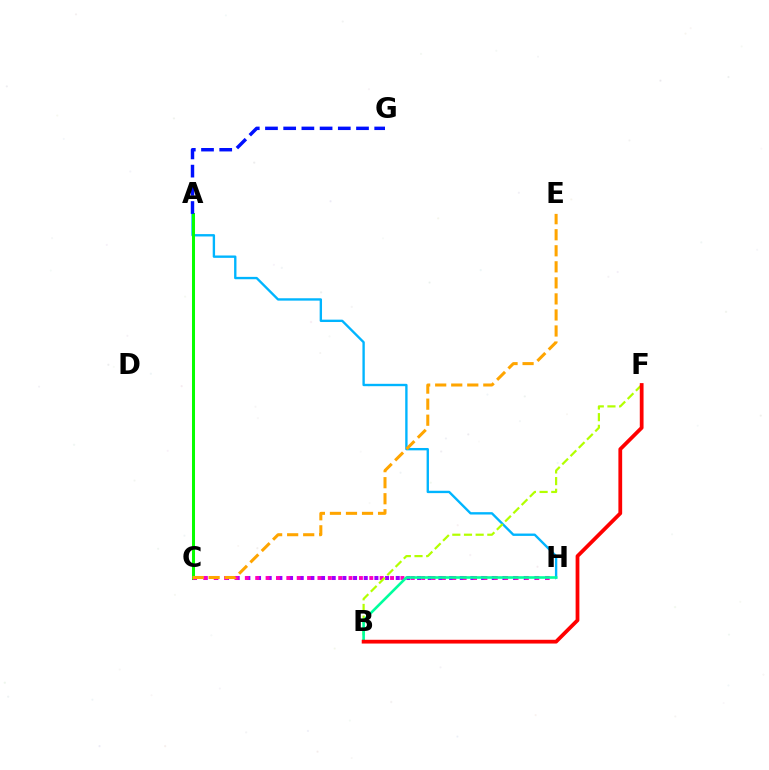{('A', 'H'): [{'color': '#00b5ff', 'line_style': 'solid', 'thickness': 1.7}], ('C', 'H'): [{'color': '#9b00ff', 'line_style': 'dotted', 'thickness': 2.9}, {'color': '#ff00bd', 'line_style': 'dotted', 'thickness': 2.82}], ('A', 'C'): [{'color': '#08ff00', 'line_style': 'solid', 'thickness': 2.18}], ('B', 'F'): [{'color': '#b3ff00', 'line_style': 'dashed', 'thickness': 1.58}, {'color': '#ff0000', 'line_style': 'solid', 'thickness': 2.71}], ('A', 'G'): [{'color': '#0010ff', 'line_style': 'dashed', 'thickness': 2.47}], ('B', 'H'): [{'color': '#00ff9d', 'line_style': 'solid', 'thickness': 1.88}], ('C', 'E'): [{'color': '#ffa500', 'line_style': 'dashed', 'thickness': 2.18}]}